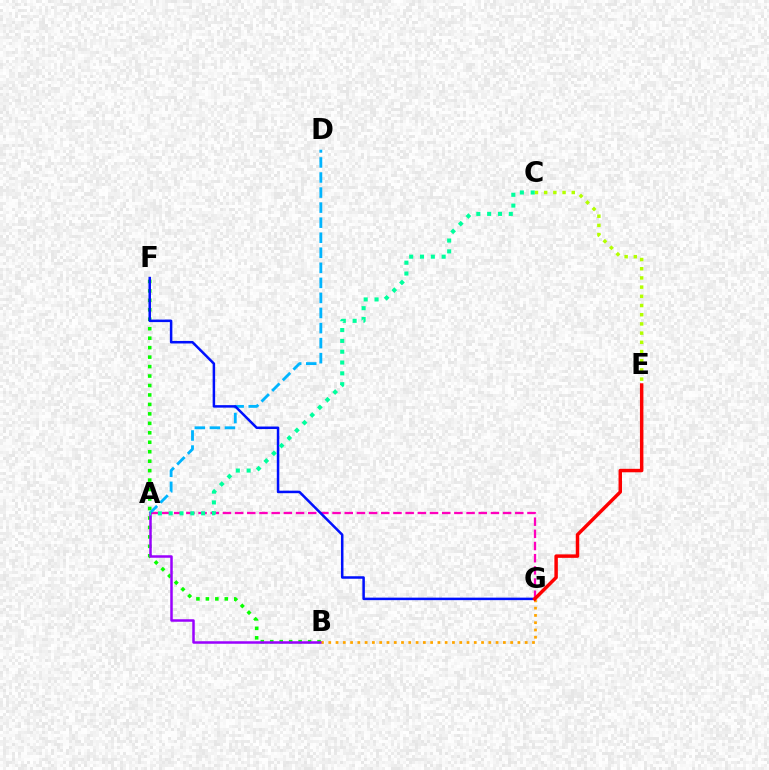{('B', 'F'): [{'color': '#08ff00', 'line_style': 'dotted', 'thickness': 2.57}], ('A', 'G'): [{'color': '#ff00bd', 'line_style': 'dashed', 'thickness': 1.65}], ('A', 'D'): [{'color': '#00b5ff', 'line_style': 'dashed', 'thickness': 2.04}], ('A', 'B'): [{'color': '#9b00ff', 'line_style': 'solid', 'thickness': 1.8}], ('B', 'G'): [{'color': '#ffa500', 'line_style': 'dotted', 'thickness': 1.98}], ('C', 'E'): [{'color': '#b3ff00', 'line_style': 'dotted', 'thickness': 2.5}], ('F', 'G'): [{'color': '#0010ff', 'line_style': 'solid', 'thickness': 1.81}], ('A', 'C'): [{'color': '#00ff9d', 'line_style': 'dotted', 'thickness': 2.94}], ('E', 'G'): [{'color': '#ff0000', 'line_style': 'solid', 'thickness': 2.49}]}